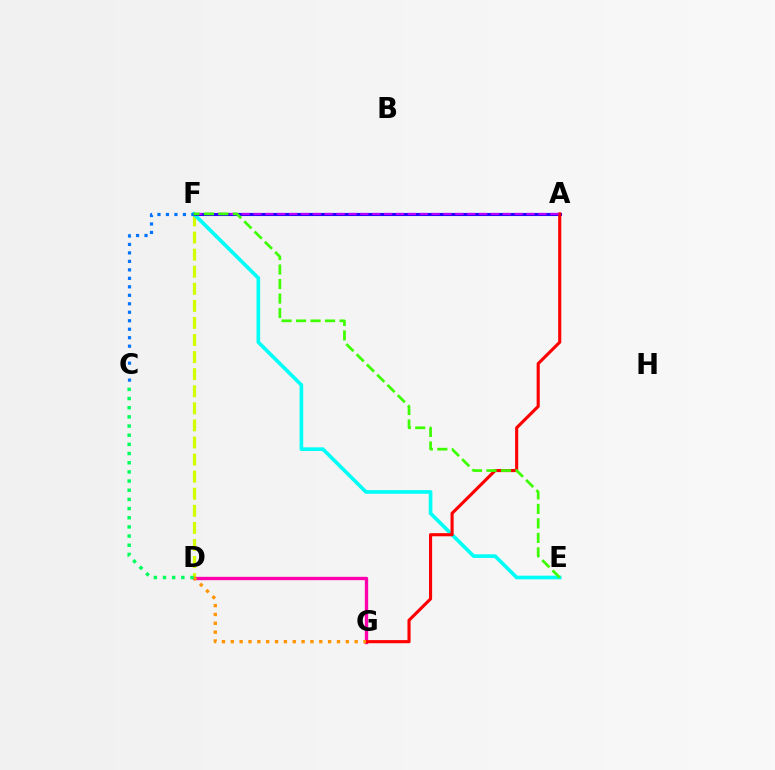{('D', 'F'): [{'color': '#d1ff00', 'line_style': 'dashed', 'thickness': 2.32}], ('E', 'F'): [{'color': '#00fff6', 'line_style': 'solid', 'thickness': 2.63}, {'color': '#3dff00', 'line_style': 'dashed', 'thickness': 1.97}], ('A', 'F'): [{'color': '#2500ff', 'line_style': 'solid', 'thickness': 2.22}, {'color': '#b900ff', 'line_style': 'dashed', 'thickness': 1.61}], ('D', 'G'): [{'color': '#ff00ac', 'line_style': 'solid', 'thickness': 2.41}, {'color': '#ff9400', 'line_style': 'dotted', 'thickness': 2.4}], ('A', 'G'): [{'color': '#ff0000', 'line_style': 'solid', 'thickness': 2.24}], ('C', 'F'): [{'color': '#0074ff', 'line_style': 'dotted', 'thickness': 2.3}], ('C', 'D'): [{'color': '#00ff5c', 'line_style': 'dotted', 'thickness': 2.49}]}